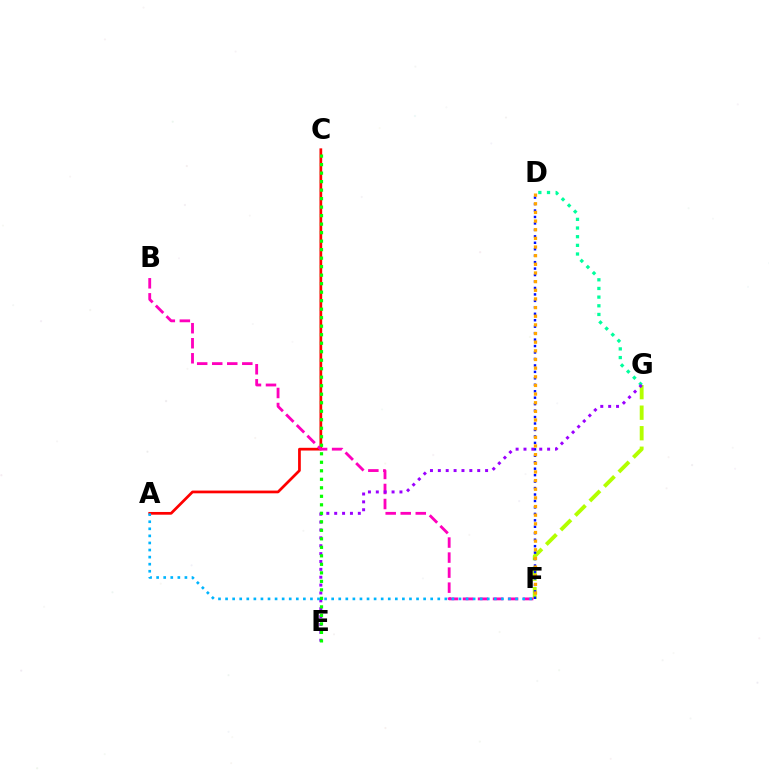{('D', 'G'): [{'color': '#00ff9d', 'line_style': 'dotted', 'thickness': 2.35}], ('A', 'C'): [{'color': '#ff0000', 'line_style': 'solid', 'thickness': 1.97}], ('F', 'G'): [{'color': '#b3ff00', 'line_style': 'dashed', 'thickness': 2.79}], ('D', 'F'): [{'color': '#0010ff', 'line_style': 'dotted', 'thickness': 1.75}, {'color': '#ffa500', 'line_style': 'dotted', 'thickness': 2.35}], ('B', 'F'): [{'color': '#ff00bd', 'line_style': 'dashed', 'thickness': 2.04}], ('E', 'G'): [{'color': '#9b00ff', 'line_style': 'dotted', 'thickness': 2.14}], ('A', 'F'): [{'color': '#00b5ff', 'line_style': 'dotted', 'thickness': 1.92}], ('C', 'E'): [{'color': '#08ff00', 'line_style': 'dotted', 'thickness': 2.31}]}